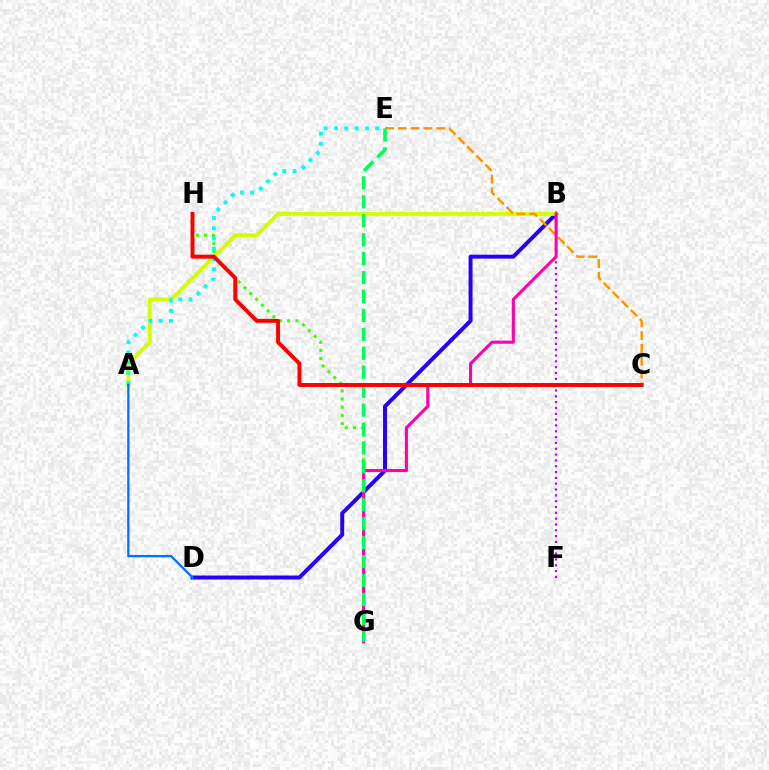{('G', 'H'): [{'color': '#3dff00', 'line_style': 'dotted', 'thickness': 2.23}], ('B', 'F'): [{'color': '#b900ff', 'line_style': 'dotted', 'thickness': 1.58}], ('B', 'D'): [{'color': '#2500ff', 'line_style': 'solid', 'thickness': 2.85}], ('A', 'B'): [{'color': '#d1ff00', 'line_style': 'solid', 'thickness': 2.8}], ('C', 'E'): [{'color': '#ff9400', 'line_style': 'dashed', 'thickness': 1.74}], ('B', 'G'): [{'color': '#ff00ac', 'line_style': 'solid', 'thickness': 2.22}], ('A', 'E'): [{'color': '#00fff6', 'line_style': 'dotted', 'thickness': 2.79}], ('E', 'G'): [{'color': '#00ff5c', 'line_style': 'dashed', 'thickness': 2.57}], ('A', 'D'): [{'color': '#0074ff', 'line_style': 'solid', 'thickness': 1.66}], ('C', 'H'): [{'color': '#ff0000', 'line_style': 'solid', 'thickness': 2.85}]}